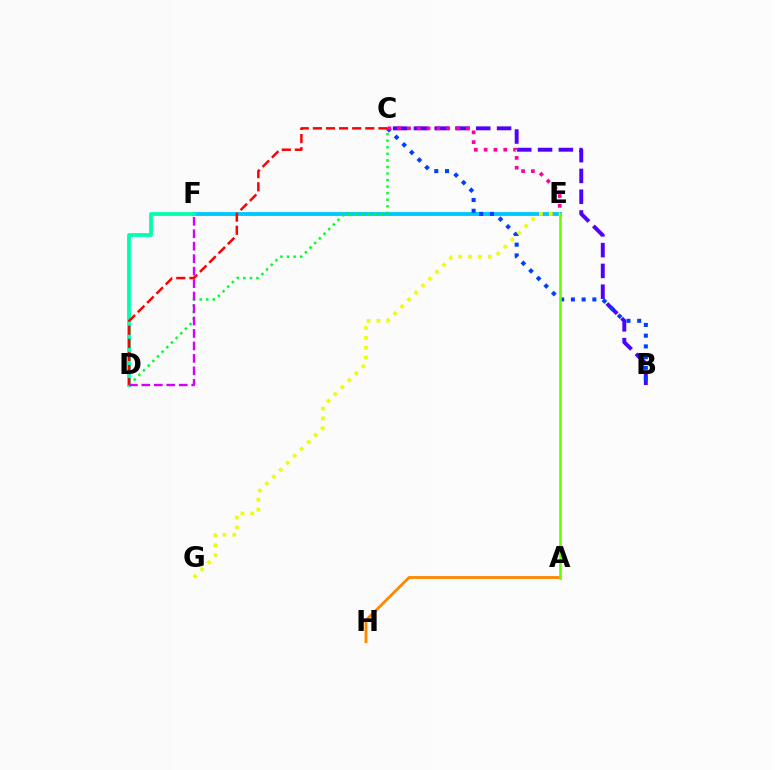{('B', 'C'): [{'color': '#4f00ff', 'line_style': 'dashed', 'thickness': 2.82}, {'color': '#003fff', 'line_style': 'dotted', 'thickness': 2.92}], ('E', 'F'): [{'color': '#00c7ff', 'line_style': 'solid', 'thickness': 2.78}], ('C', 'D'): [{'color': '#00ff27', 'line_style': 'dotted', 'thickness': 1.78}, {'color': '#ff0000', 'line_style': 'dashed', 'thickness': 1.78}], ('D', 'F'): [{'color': '#00ffaf', 'line_style': 'solid', 'thickness': 2.72}, {'color': '#d600ff', 'line_style': 'dashed', 'thickness': 1.69}], ('A', 'H'): [{'color': '#ff8800', 'line_style': 'solid', 'thickness': 2.04}], ('C', 'E'): [{'color': '#ff00a0', 'line_style': 'dotted', 'thickness': 2.66}], ('A', 'E'): [{'color': '#66ff00', 'line_style': 'solid', 'thickness': 1.88}], ('E', 'G'): [{'color': '#eeff00', 'line_style': 'dotted', 'thickness': 2.67}]}